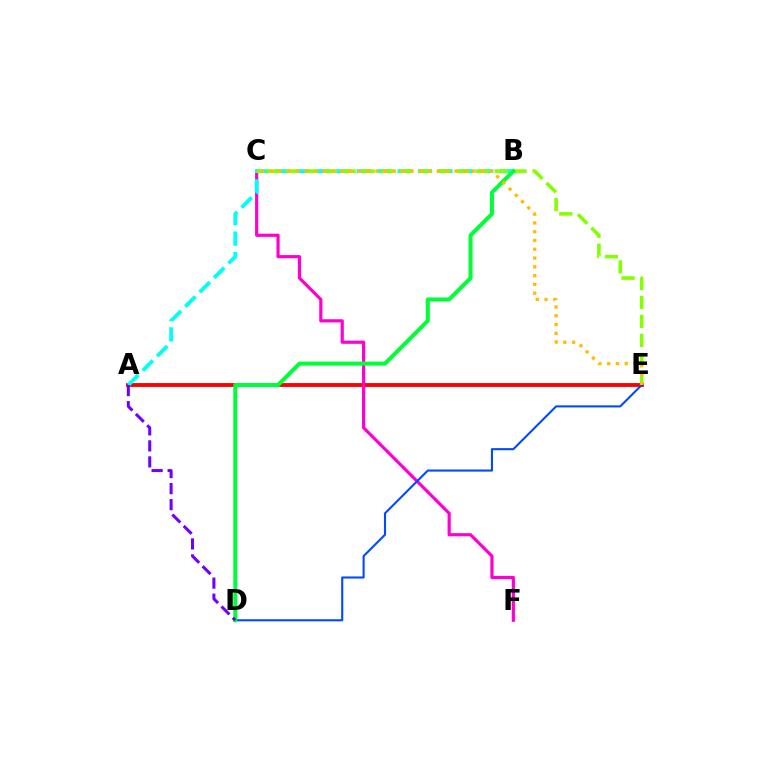{('A', 'E'): [{'color': '#ff0000', 'line_style': 'solid', 'thickness': 2.78}], ('C', 'F'): [{'color': '#ff00cf', 'line_style': 'solid', 'thickness': 2.29}], ('A', 'B'): [{'color': '#00fff6', 'line_style': 'dashed', 'thickness': 2.77}], ('C', 'E'): [{'color': '#84ff00', 'line_style': 'dashed', 'thickness': 2.58}, {'color': '#ffbd00', 'line_style': 'dotted', 'thickness': 2.39}], ('D', 'E'): [{'color': '#004bff', 'line_style': 'solid', 'thickness': 1.51}], ('B', 'D'): [{'color': '#00ff39', 'line_style': 'solid', 'thickness': 2.9}], ('A', 'D'): [{'color': '#7200ff', 'line_style': 'dashed', 'thickness': 2.18}]}